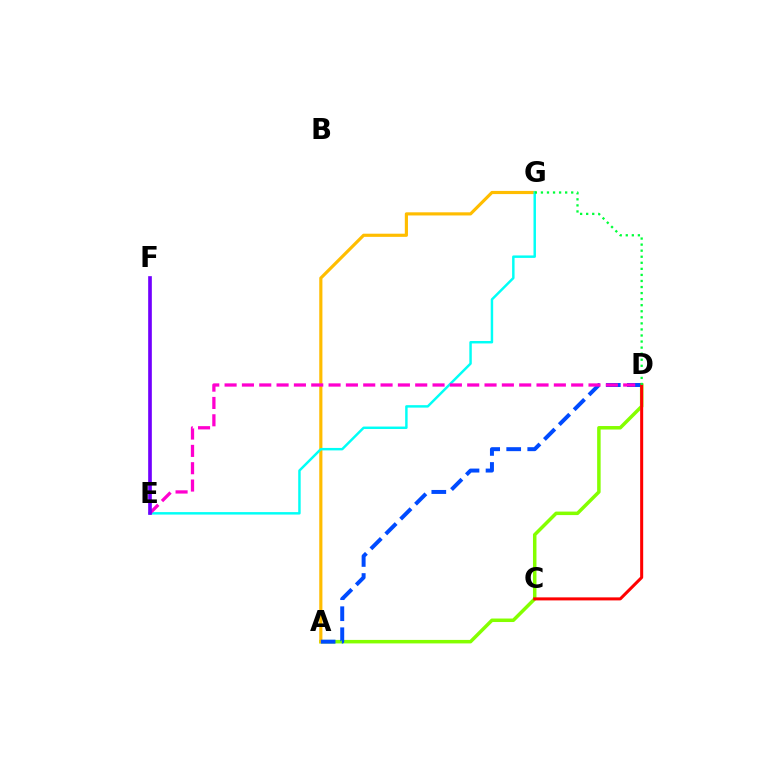{('A', 'D'): [{'color': '#84ff00', 'line_style': 'solid', 'thickness': 2.52}, {'color': '#004bff', 'line_style': 'dashed', 'thickness': 2.86}], ('A', 'G'): [{'color': '#ffbd00', 'line_style': 'solid', 'thickness': 2.27}], ('E', 'G'): [{'color': '#00fff6', 'line_style': 'solid', 'thickness': 1.77}], ('D', 'E'): [{'color': '#ff00cf', 'line_style': 'dashed', 'thickness': 2.35}], ('E', 'F'): [{'color': '#7200ff', 'line_style': 'solid', 'thickness': 2.64}], ('C', 'D'): [{'color': '#ff0000', 'line_style': 'solid', 'thickness': 2.18}], ('D', 'G'): [{'color': '#00ff39', 'line_style': 'dotted', 'thickness': 1.65}]}